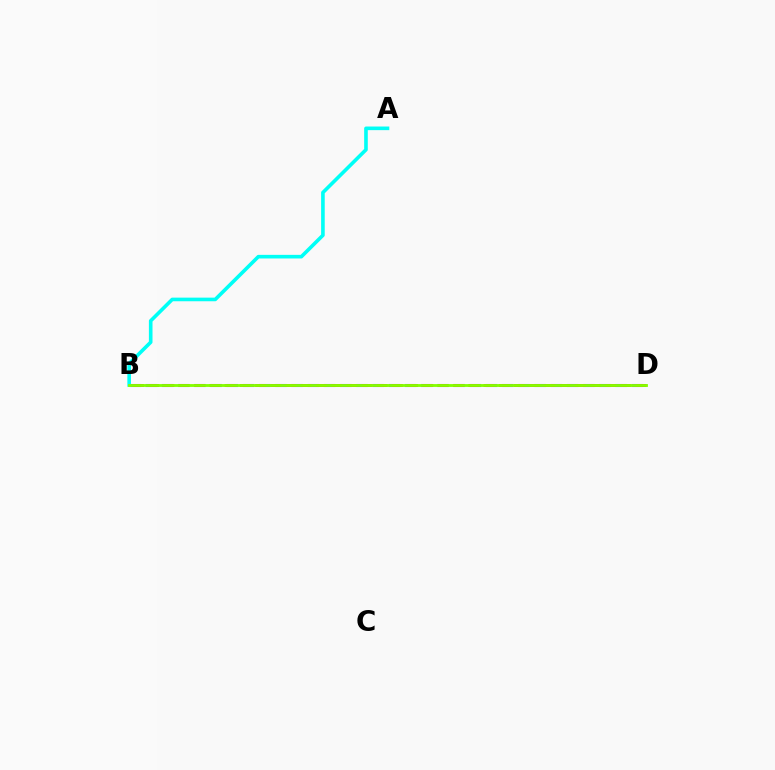{('B', 'D'): [{'color': '#7200ff', 'line_style': 'dashed', 'thickness': 2.2}, {'color': '#ff0000', 'line_style': 'dashed', 'thickness': 2.07}, {'color': '#84ff00', 'line_style': 'solid', 'thickness': 2.04}], ('A', 'B'): [{'color': '#00fff6', 'line_style': 'solid', 'thickness': 2.6}]}